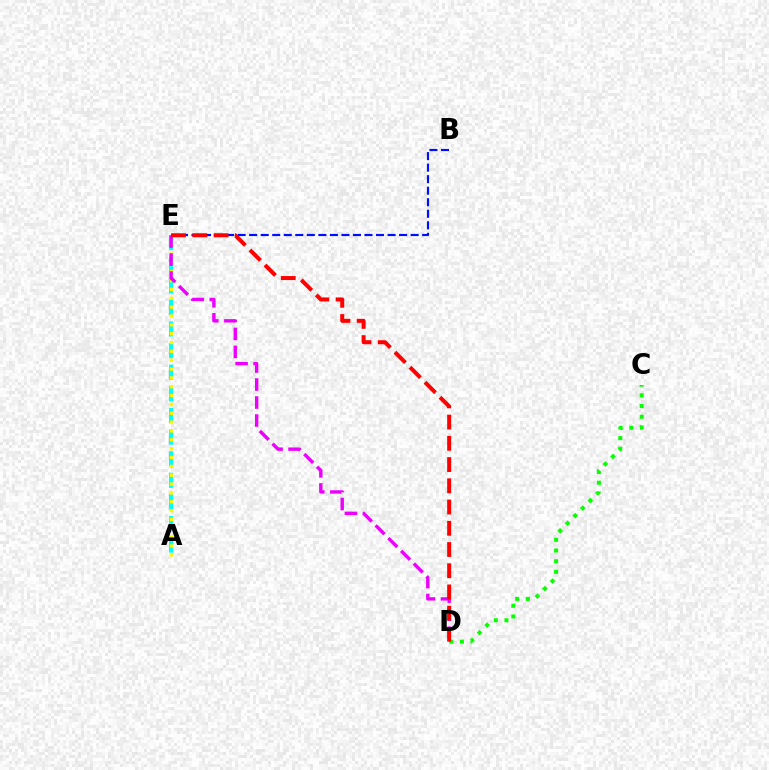{('C', 'D'): [{'color': '#08ff00', 'line_style': 'dotted', 'thickness': 2.9}], ('A', 'E'): [{'color': '#00fff6', 'line_style': 'dashed', 'thickness': 2.94}, {'color': '#fcf500', 'line_style': 'dotted', 'thickness': 2.4}], ('B', 'E'): [{'color': '#0010ff', 'line_style': 'dashed', 'thickness': 1.57}], ('D', 'E'): [{'color': '#ee00ff', 'line_style': 'dashed', 'thickness': 2.45}, {'color': '#ff0000', 'line_style': 'dashed', 'thickness': 2.89}]}